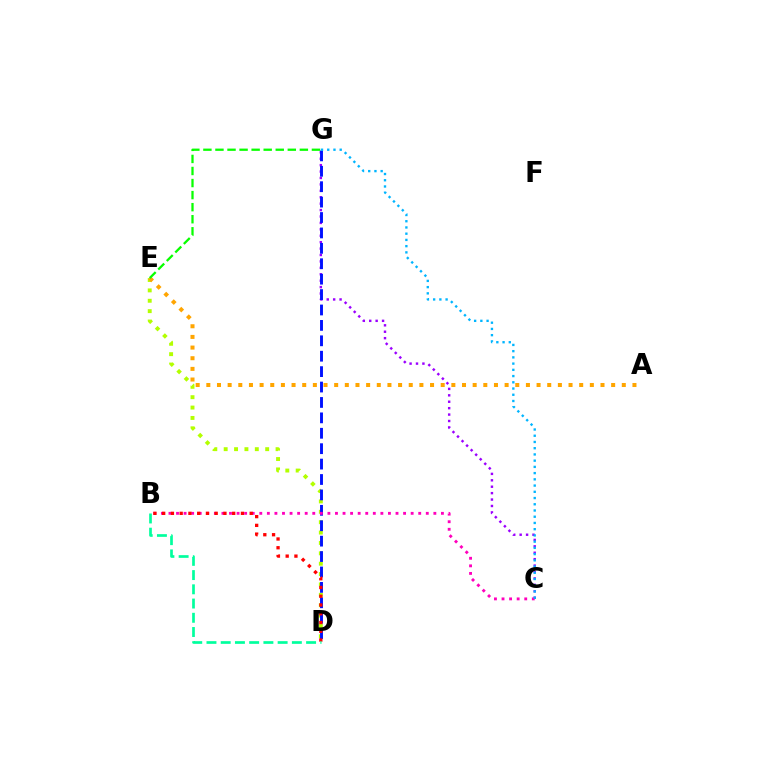{('D', 'E'): [{'color': '#b3ff00', 'line_style': 'dotted', 'thickness': 2.82}], ('C', 'G'): [{'color': '#9b00ff', 'line_style': 'dotted', 'thickness': 1.74}, {'color': '#00b5ff', 'line_style': 'dotted', 'thickness': 1.69}], ('D', 'G'): [{'color': '#0010ff', 'line_style': 'dashed', 'thickness': 2.09}], ('A', 'E'): [{'color': '#ffa500', 'line_style': 'dotted', 'thickness': 2.89}], ('B', 'C'): [{'color': '#ff00bd', 'line_style': 'dotted', 'thickness': 2.06}], ('B', 'D'): [{'color': '#ff0000', 'line_style': 'dotted', 'thickness': 2.38}, {'color': '#00ff9d', 'line_style': 'dashed', 'thickness': 1.93}], ('E', 'G'): [{'color': '#08ff00', 'line_style': 'dashed', 'thickness': 1.64}]}